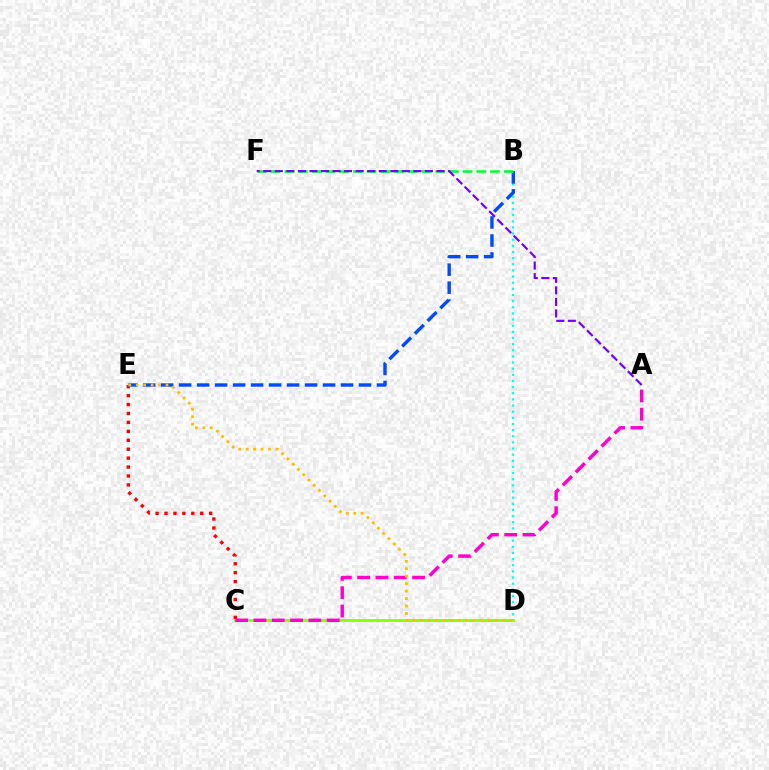{('C', 'D'): [{'color': '#84ff00', 'line_style': 'solid', 'thickness': 1.97}], ('C', 'E'): [{'color': '#ff0000', 'line_style': 'dotted', 'thickness': 2.43}], ('B', 'D'): [{'color': '#00fff6', 'line_style': 'dotted', 'thickness': 1.67}], ('B', 'E'): [{'color': '#004bff', 'line_style': 'dashed', 'thickness': 2.44}], ('A', 'C'): [{'color': '#ff00cf', 'line_style': 'dashed', 'thickness': 2.49}], ('B', 'F'): [{'color': '#00ff39', 'line_style': 'dashed', 'thickness': 1.86}], ('D', 'E'): [{'color': '#ffbd00', 'line_style': 'dotted', 'thickness': 2.03}], ('A', 'F'): [{'color': '#7200ff', 'line_style': 'dashed', 'thickness': 1.57}]}